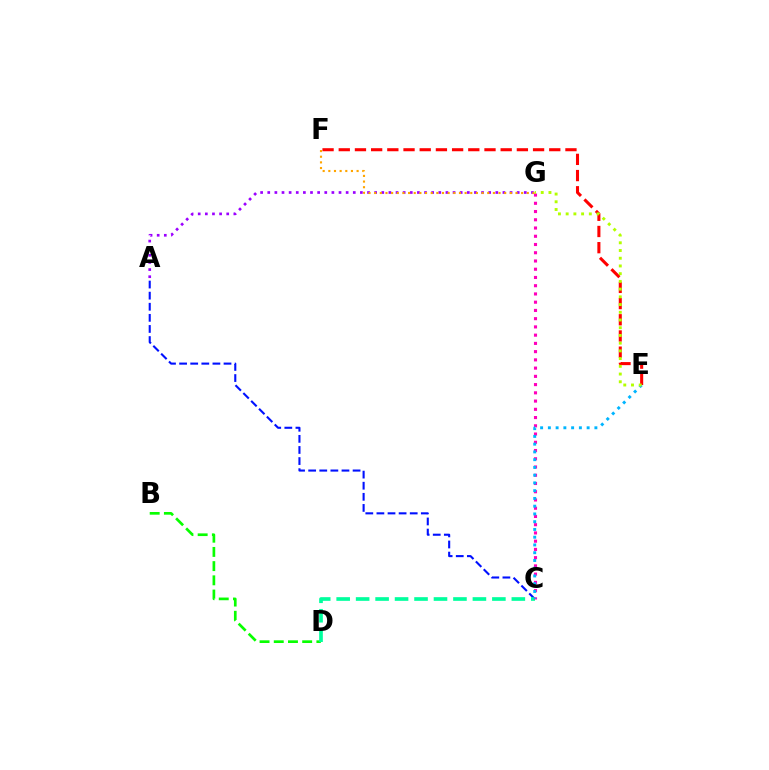{('E', 'F'): [{'color': '#ff0000', 'line_style': 'dashed', 'thickness': 2.2}], ('B', 'D'): [{'color': '#08ff00', 'line_style': 'dashed', 'thickness': 1.93}], ('A', 'C'): [{'color': '#0010ff', 'line_style': 'dashed', 'thickness': 1.51}], ('C', 'D'): [{'color': '#00ff9d', 'line_style': 'dashed', 'thickness': 2.64}], ('A', 'G'): [{'color': '#9b00ff', 'line_style': 'dotted', 'thickness': 1.94}], ('F', 'G'): [{'color': '#ffa500', 'line_style': 'dotted', 'thickness': 1.54}], ('C', 'G'): [{'color': '#ff00bd', 'line_style': 'dotted', 'thickness': 2.24}], ('C', 'E'): [{'color': '#00b5ff', 'line_style': 'dotted', 'thickness': 2.11}], ('E', 'G'): [{'color': '#b3ff00', 'line_style': 'dotted', 'thickness': 2.1}]}